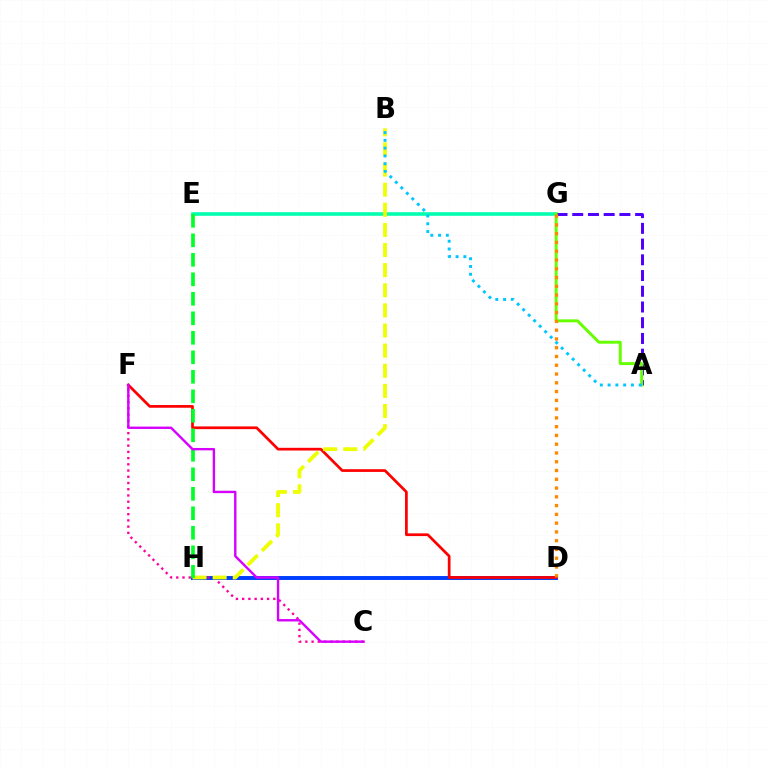{('E', 'G'): [{'color': '#00ffaf', 'line_style': 'solid', 'thickness': 2.57}], ('D', 'H'): [{'color': '#003fff', 'line_style': 'solid', 'thickness': 2.83}], ('D', 'F'): [{'color': '#ff0000', 'line_style': 'solid', 'thickness': 1.96}], ('A', 'G'): [{'color': '#4f00ff', 'line_style': 'dashed', 'thickness': 2.14}, {'color': '#66ff00', 'line_style': 'solid', 'thickness': 2.12}], ('C', 'F'): [{'color': '#ff00a0', 'line_style': 'dotted', 'thickness': 1.69}, {'color': '#d600ff', 'line_style': 'solid', 'thickness': 1.72}], ('B', 'H'): [{'color': '#eeff00', 'line_style': 'dashed', 'thickness': 2.73}], ('E', 'H'): [{'color': '#00ff27', 'line_style': 'dashed', 'thickness': 2.65}], ('A', 'B'): [{'color': '#00c7ff', 'line_style': 'dotted', 'thickness': 2.11}], ('D', 'G'): [{'color': '#ff8800', 'line_style': 'dotted', 'thickness': 2.38}]}